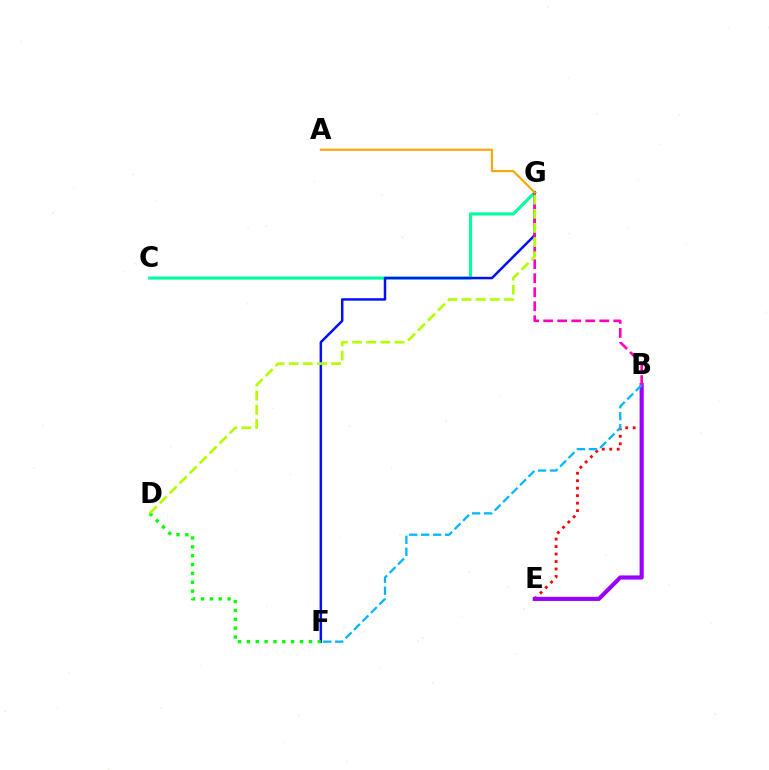{('C', 'G'): [{'color': '#00ff9d', 'line_style': 'solid', 'thickness': 2.24}], ('B', 'E'): [{'color': '#ff0000', 'line_style': 'dotted', 'thickness': 2.03}, {'color': '#9b00ff', 'line_style': 'solid', 'thickness': 2.98}], ('F', 'G'): [{'color': '#0010ff', 'line_style': 'solid', 'thickness': 1.79}], ('D', 'F'): [{'color': '#08ff00', 'line_style': 'dotted', 'thickness': 2.41}], ('B', 'F'): [{'color': '#00b5ff', 'line_style': 'dashed', 'thickness': 1.62}], ('B', 'G'): [{'color': '#ff00bd', 'line_style': 'dashed', 'thickness': 1.9}], ('A', 'G'): [{'color': '#ffa500', 'line_style': 'solid', 'thickness': 1.53}], ('D', 'G'): [{'color': '#b3ff00', 'line_style': 'dashed', 'thickness': 1.92}]}